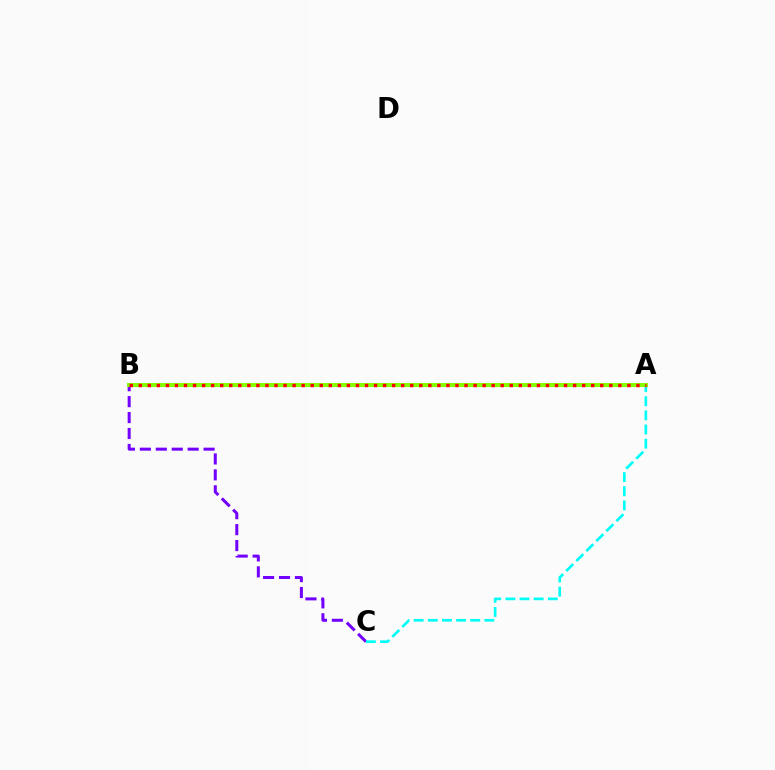{('B', 'C'): [{'color': '#7200ff', 'line_style': 'dashed', 'thickness': 2.16}], ('A', 'C'): [{'color': '#00fff6', 'line_style': 'dashed', 'thickness': 1.92}], ('A', 'B'): [{'color': '#84ff00', 'line_style': 'solid', 'thickness': 2.91}, {'color': '#ff0000', 'line_style': 'dotted', 'thickness': 2.46}]}